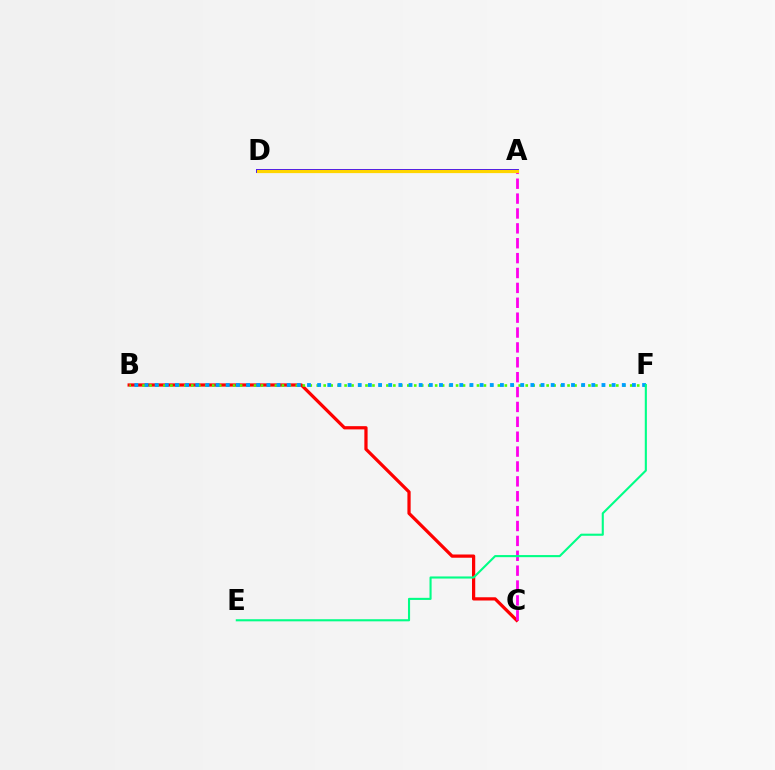{('B', 'C'): [{'color': '#ff0000', 'line_style': 'solid', 'thickness': 2.33}], ('A', 'C'): [{'color': '#ff00ed', 'line_style': 'dashed', 'thickness': 2.02}], ('A', 'D'): [{'color': '#3700ff', 'line_style': 'solid', 'thickness': 2.81}, {'color': '#ffd500', 'line_style': 'solid', 'thickness': 2.32}], ('B', 'F'): [{'color': '#4fff00', 'line_style': 'dotted', 'thickness': 1.89}, {'color': '#009eff', 'line_style': 'dotted', 'thickness': 2.76}], ('E', 'F'): [{'color': '#00ff86', 'line_style': 'solid', 'thickness': 1.52}]}